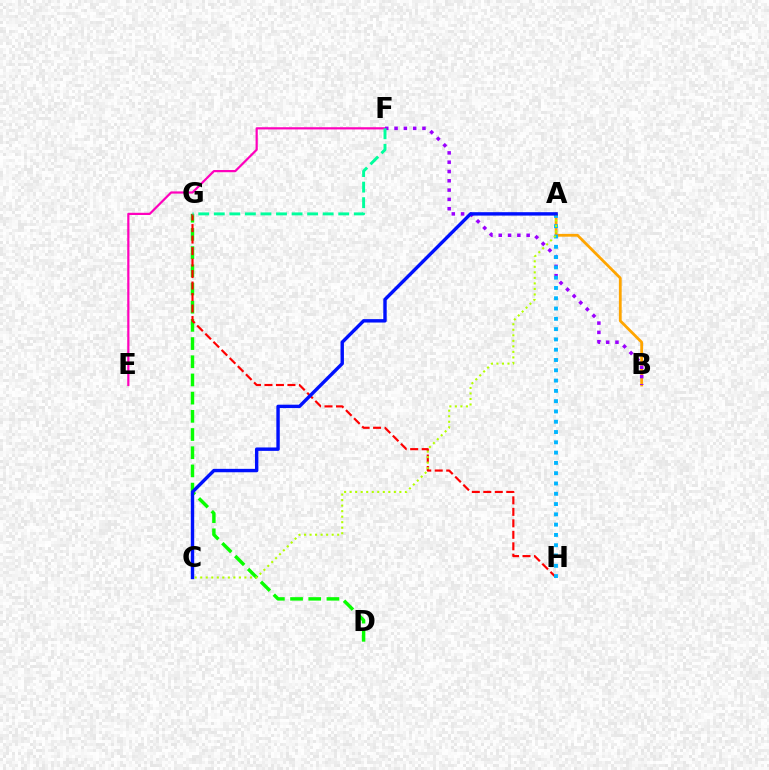{('D', 'G'): [{'color': '#08ff00', 'line_style': 'dashed', 'thickness': 2.47}], ('A', 'B'): [{'color': '#ffa500', 'line_style': 'solid', 'thickness': 2.01}], ('G', 'H'): [{'color': '#ff0000', 'line_style': 'dashed', 'thickness': 1.56}], ('E', 'F'): [{'color': '#ff00bd', 'line_style': 'solid', 'thickness': 1.59}], ('B', 'F'): [{'color': '#9b00ff', 'line_style': 'dotted', 'thickness': 2.53}], ('A', 'H'): [{'color': '#00b5ff', 'line_style': 'dotted', 'thickness': 2.8}], ('F', 'G'): [{'color': '#00ff9d', 'line_style': 'dashed', 'thickness': 2.11}], ('A', 'C'): [{'color': '#b3ff00', 'line_style': 'dotted', 'thickness': 1.5}, {'color': '#0010ff', 'line_style': 'solid', 'thickness': 2.45}]}